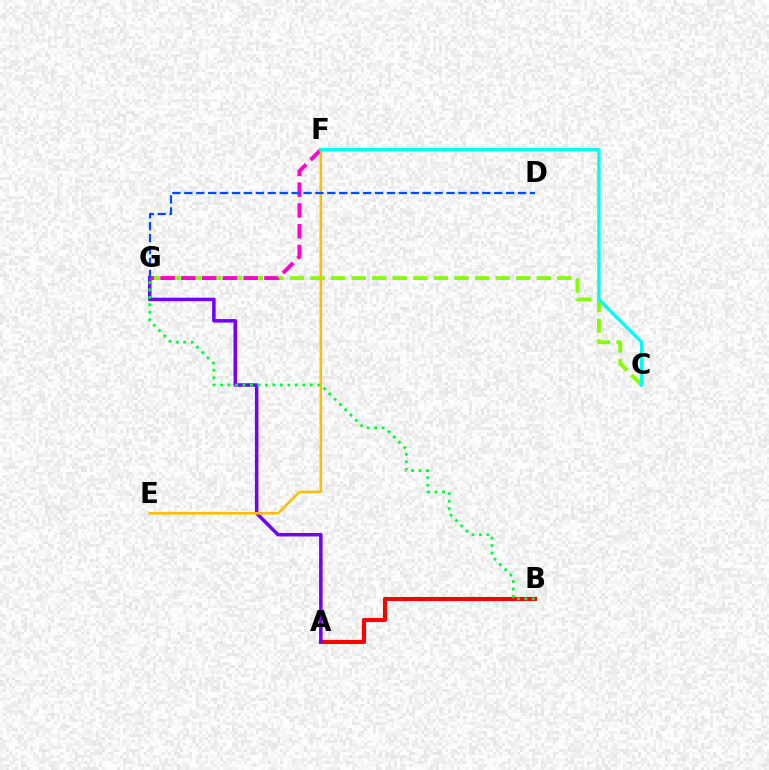{('A', 'B'): [{'color': '#ff0000', 'line_style': 'solid', 'thickness': 2.96}], ('A', 'G'): [{'color': '#7200ff', 'line_style': 'solid', 'thickness': 2.53}], ('C', 'G'): [{'color': '#84ff00', 'line_style': 'dashed', 'thickness': 2.79}], ('F', 'G'): [{'color': '#ff00cf', 'line_style': 'dashed', 'thickness': 2.82}], ('E', 'F'): [{'color': '#ffbd00', 'line_style': 'solid', 'thickness': 1.82}], ('B', 'G'): [{'color': '#00ff39', 'line_style': 'dotted', 'thickness': 2.03}], ('D', 'G'): [{'color': '#004bff', 'line_style': 'dashed', 'thickness': 1.62}], ('C', 'F'): [{'color': '#00fff6', 'line_style': 'solid', 'thickness': 2.45}]}